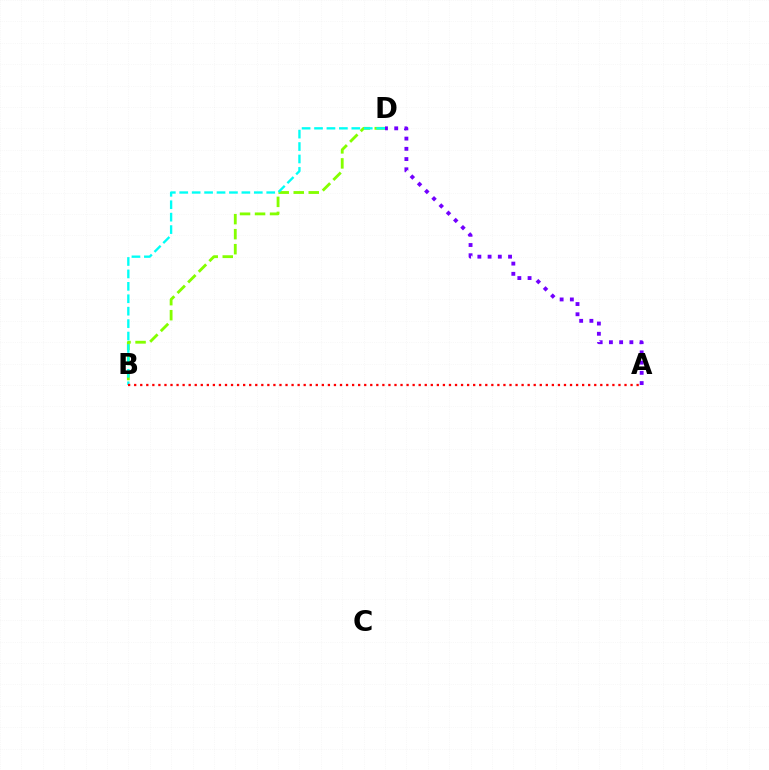{('A', 'D'): [{'color': '#7200ff', 'line_style': 'dotted', 'thickness': 2.78}], ('B', 'D'): [{'color': '#84ff00', 'line_style': 'dashed', 'thickness': 2.04}, {'color': '#00fff6', 'line_style': 'dashed', 'thickness': 1.69}], ('A', 'B'): [{'color': '#ff0000', 'line_style': 'dotted', 'thickness': 1.64}]}